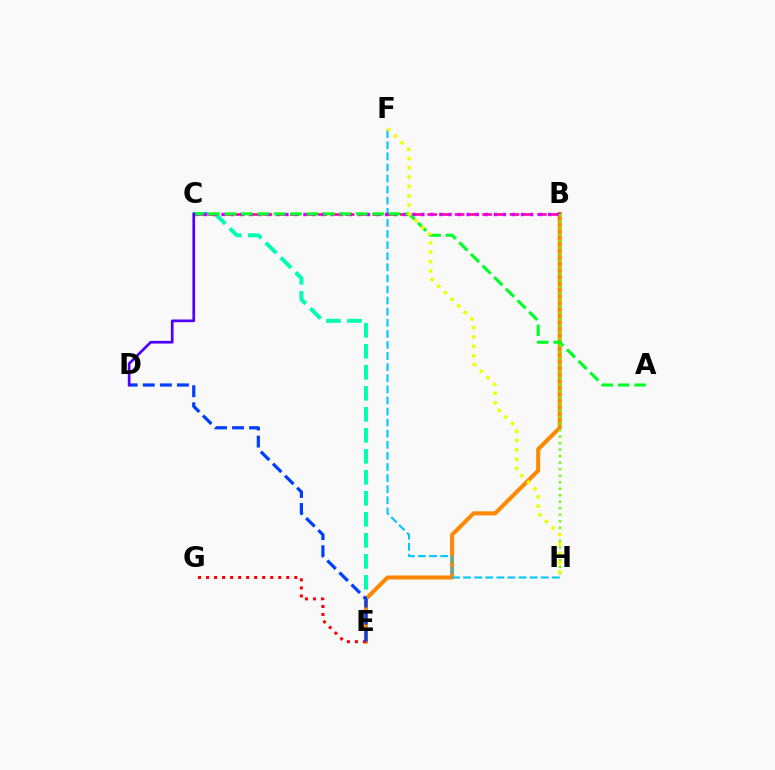{('C', 'E'): [{'color': '#00ffaf', 'line_style': 'dashed', 'thickness': 2.85}], ('B', 'E'): [{'color': '#ff8800', 'line_style': 'solid', 'thickness': 2.92}], ('E', 'G'): [{'color': '#ff0000', 'line_style': 'dotted', 'thickness': 2.18}], ('F', 'H'): [{'color': '#00c7ff', 'line_style': 'dashed', 'thickness': 1.51}, {'color': '#eeff00', 'line_style': 'dotted', 'thickness': 2.54}], ('B', 'C'): [{'color': '#ff00a0', 'line_style': 'dashed', 'thickness': 1.86}, {'color': '#d600ff', 'line_style': 'dotted', 'thickness': 2.46}], ('D', 'E'): [{'color': '#003fff', 'line_style': 'dashed', 'thickness': 2.32}], ('A', 'C'): [{'color': '#00ff27', 'line_style': 'dashed', 'thickness': 2.23}], ('C', 'D'): [{'color': '#4f00ff', 'line_style': 'solid', 'thickness': 1.95}], ('B', 'H'): [{'color': '#66ff00', 'line_style': 'dotted', 'thickness': 1.77}]}